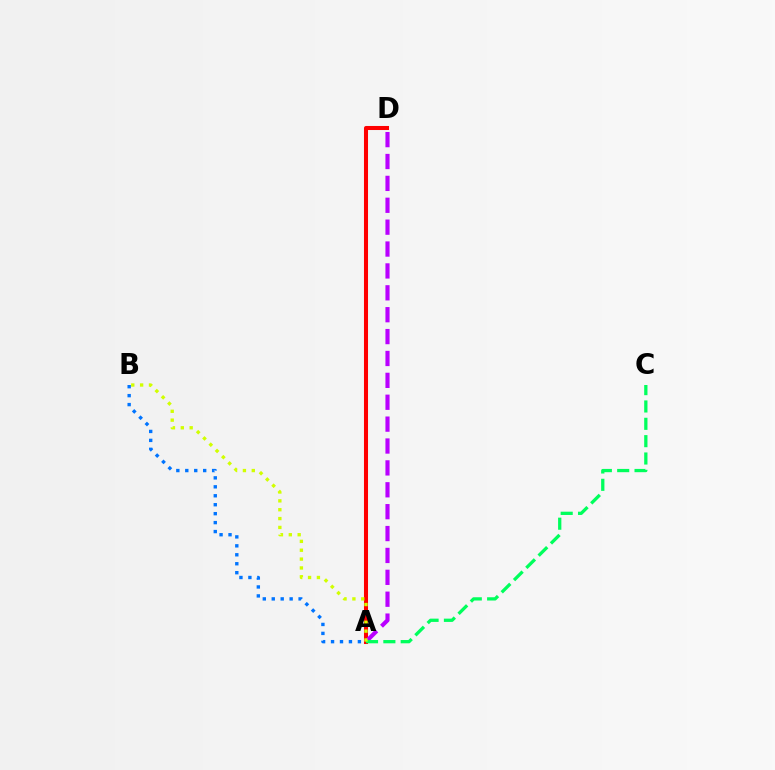{('A', 'D'): [{'color': '#ff0000', 'line_style': 'solid', 'thickness': 2.91}, {'color': '#b900ff', 'line_style': 'dashed', 'thickness': 2.97}], ('A', 'B'): [{'color': '#0074ff', 'line_style': 'dotted', 'thickness': 2.43}, {'color': '#d1ff00', 'line_style': 'dotted', 'thickness': 2.41}], ('A', 'C'): [{'color': '#00ff5c', 'line_style': 'dashed', 'thickness': 2.36}]}